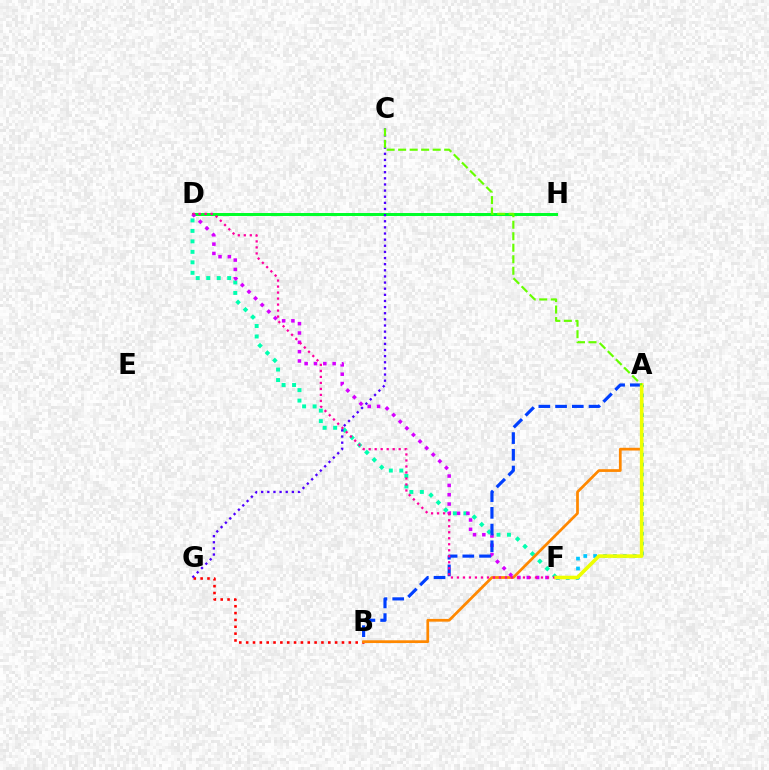{('B', 'G'): [{'color': '#ff0000', 'line_style': 'dotted', 'thickness': 1.86}], ('A', 'F'): [{'color': '#00c7ff', 'line_style': 'dotted', 'thickness': 2.68}, {'color': '#eeff00', 'line_style': 'solid', 'thickness': 2.59}], ('D', 'H'): [{'color': '#00ff27', 'line_style': 'solid', 'thickness': 2.14}], ('D', 'F'): [{'color': '#00ffaf', 'line_style': 'dotted', 'thickness': 2.85}, {'color': '#d600ff', 'line_style': 'dotted', 'thickness': 2.54}, {'color': '#ff00a0', 'line_style': 'dotted', 'thickness': 1.63}], ('A', 'B'): [{'color': '#ff8800', 'line_style': 'solid', 'thickness': 1.98}, {'color': '#003fff', 'line_style': 'dashed', 'thickness': 2.27}], ('C', 'G'): [{'color': '#4f00ff', 'line_style': 'dotted', 'thickness': 1.67}], ('A', 'C'): [{'color': '#66ff00', 'line_style': 'dashed', 'thickness': 1.56}]}